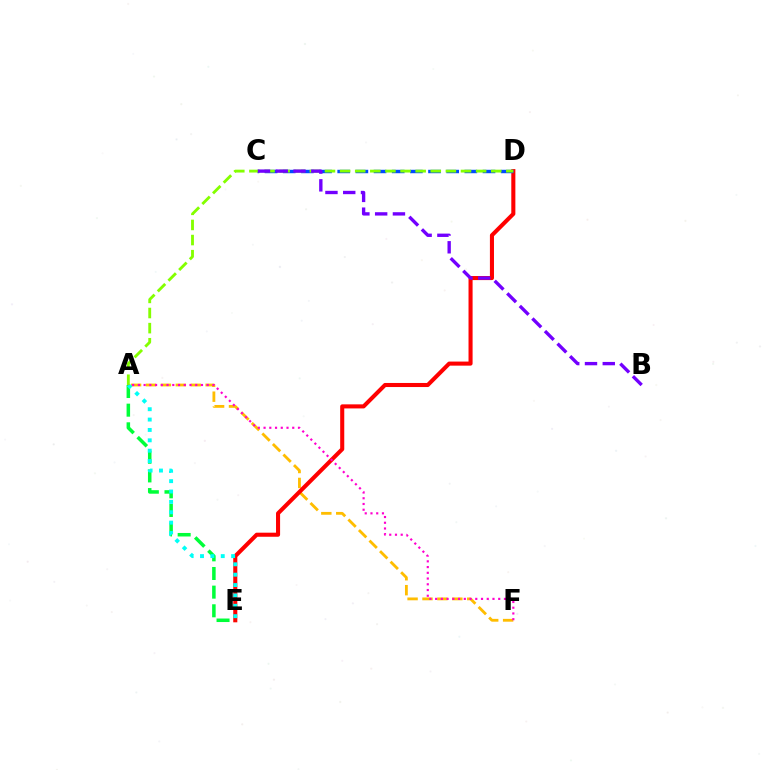{('A', 'F'): [{'color': '#ffbd00', 'line_style': 'dashed', 'thickness': 2.03}, {'color': '#ff00cf', 'line_style': 'dotted', 'thickness': 1.56}], ('D', 'E'): [{'color': '#ff0000', 'line_style': 'solid', 'thickness': 2.93}], ('C', 'D'): [{'color': '#004bff', 'line_style': 'dashed', 'thickness': 2.47}], ('A', 'E'): [{'color': '#00ff39', 'line_style': 'dashed', 'thickness': 2.53}, {'color': '#00fff6', 'line_style': 'dotted', 'thickness': 2.82}], ('A', 'D'): [{'color': '#84ff00', 'line_style': 'dashed', 'thickness': 2.05}], ('B', 'C'): [{'color': '#7200ff', 'line_style': 'dashed', 'thickness': 2.41}]}